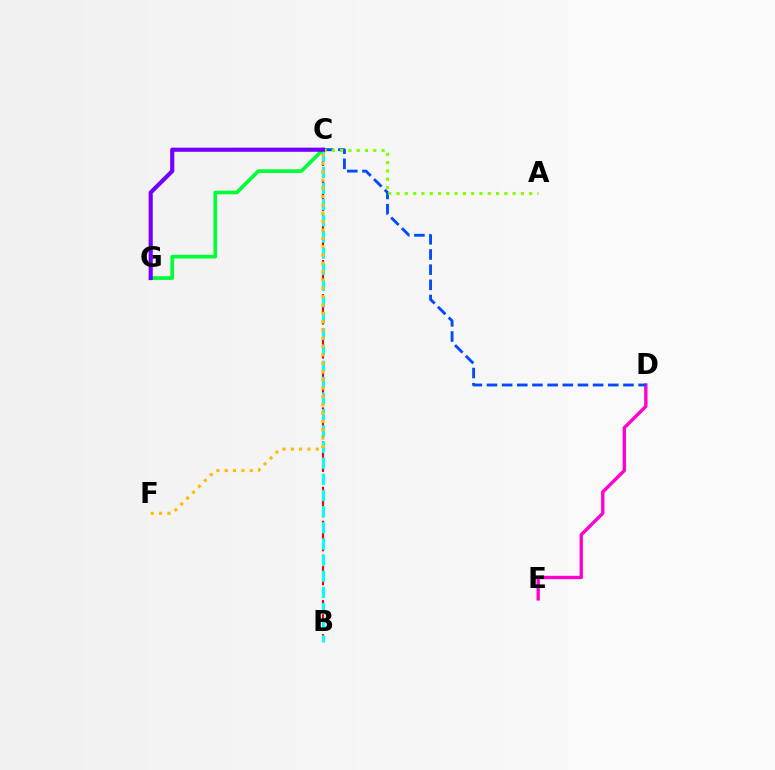{('D', 'E'): [{'color': '#ff00cf', 'line_style': 'solid', 'thickness': 2.42}], ('B', 'C'): [{'color': '#ff0000', 'line_style': 'dashed', 'thickness': 1.54}, {'color': '#00fff6', 'line_style': 'dashed', 'thickness': 2.2}], ('C', 'D'): [{'color': '#004bff', 'line_style': 'dashed', 'thickness': 2.06}], ('C', 'F'): [{'color': '#ffbd00', 'line_style': 'dotted', 'thickness': 2.26}], ('C', 'G'): [{'color': '#00ff39', 'line_style': 'solid', 'thickness': 2.66}, {'color': '#7200ff', 'line_style': 'solid', 'thickness': 2.97}], ('A', 'C'): [{'color': '#84ff00', 'line_style': 'dotted', 'thickness': 2.25}]}